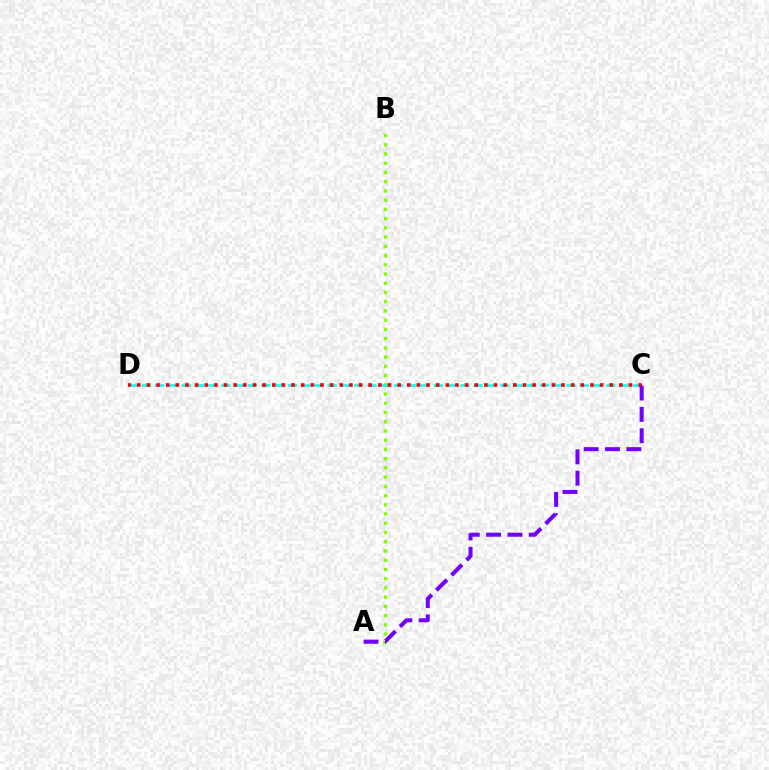{('A', 'B'): [{'color': '#84ff00', 'line_style': 'dotted', 'thickness': 2.51}], ('C', 'D'): [{'color': '#00fff6', 'line_style': 'dashed', 'thickness': 1.8}, {'color': '#ff0000', 'line_style': 'dotted', 'thickness': 2.62}], ('A', 'C'): [{'color': '#7200ff', 'line_style': 'dashed', 'thickness': 2.9}]}